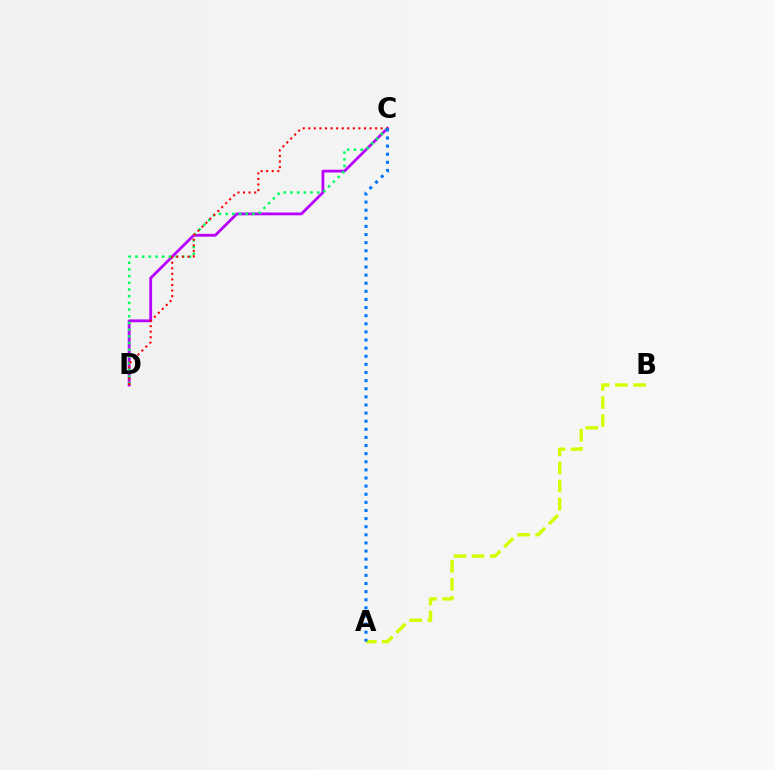{('C', 'D'): [{'color': '#b900ff', 'line_style': 'solid', 'thickness': 2.02}, {'color': '#00ff5c', 'line_style': 'dotted', 'thickness': 1.82}, {'color': '#ff0000', 'line_style': 'dotted', 'thickness': 1.51}], ('A', 'B'): [{'color': '#d1ff00', 'line_style': 'dashed', 'thickness': 2.46}], ('A', 'C'): [{'color': '#0074ff', 'line_style': 'dotted', 'thickness': 2.21}]}